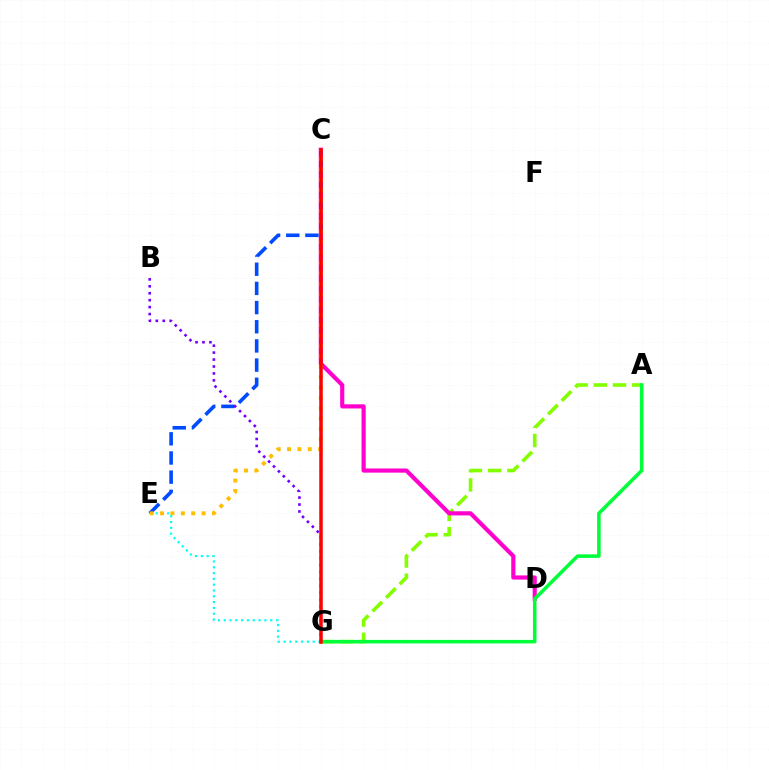{('A', 'G'): [{'color': '#84ff00', 'line_style': 'dashed', 'thickness': 2.61}, {'color': '#00ff39', 'line_style': 'solid', 'thickness': 2.55}], ('E', 'G'): [{'color': '#00fff6', 'line_style': 'dotted', 'thickness': 1.58}], ('C', 'D'): [{'color': '#ff00cf', 'line_style': 'solid', 'thickness': 2.99}], ('C', 'E'): [{'color': '#004bff', 'line_style': 'dashed', 'thickness': 2.6}, {'color': '#ffbd00', 'line_style': 'dotted', 'thickness': 2.82}], ('B', 'G'): [{'color': '#7200ff', 'line_style': 'dotted', 'thickness': 1.89}], ('C', 'G'): [{'color': '#ff0000', 'line_style': 'solid', 'thickness': 2.52}]}